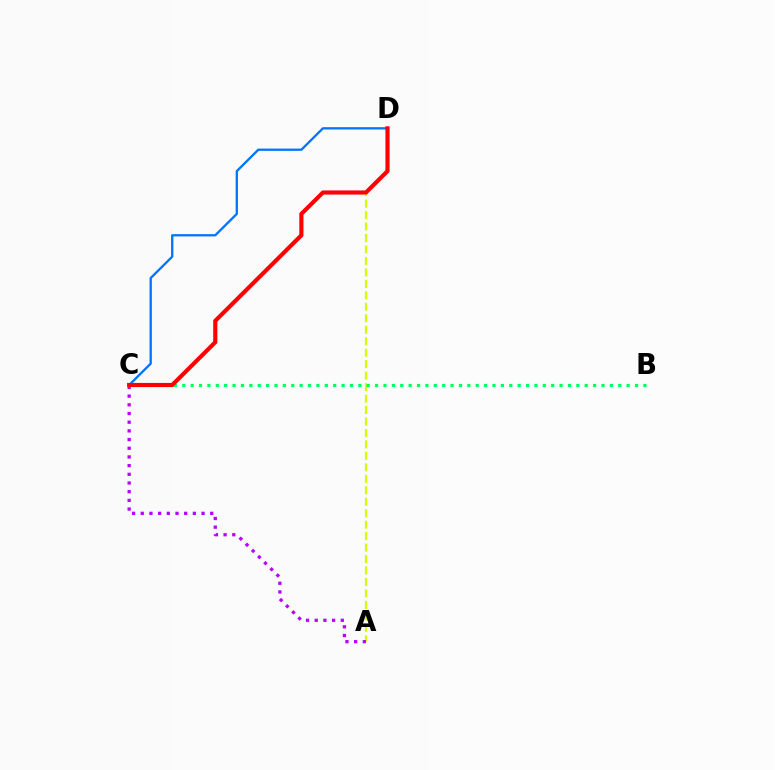{('C', 'D'): [{'color': '#0074ff', 'line_style': 'solid', 'thickness': 1.66}, {'color': '#ff0000', 'line_style': 'solid', 'thickness': 2.98}], ('A', 'D'): [{'color': '#d1ff00', 'line_style': 'dashed', 'thickness': 1.56}], ('B', 'C'): [{'color': '#00ff5c', 'line_style': 'dotted', 'thickness': 2.28}], ('A', 'C'): [{'color': '#b900ff', 'line_style': 'dotted', 'thickness': 2.36}]}